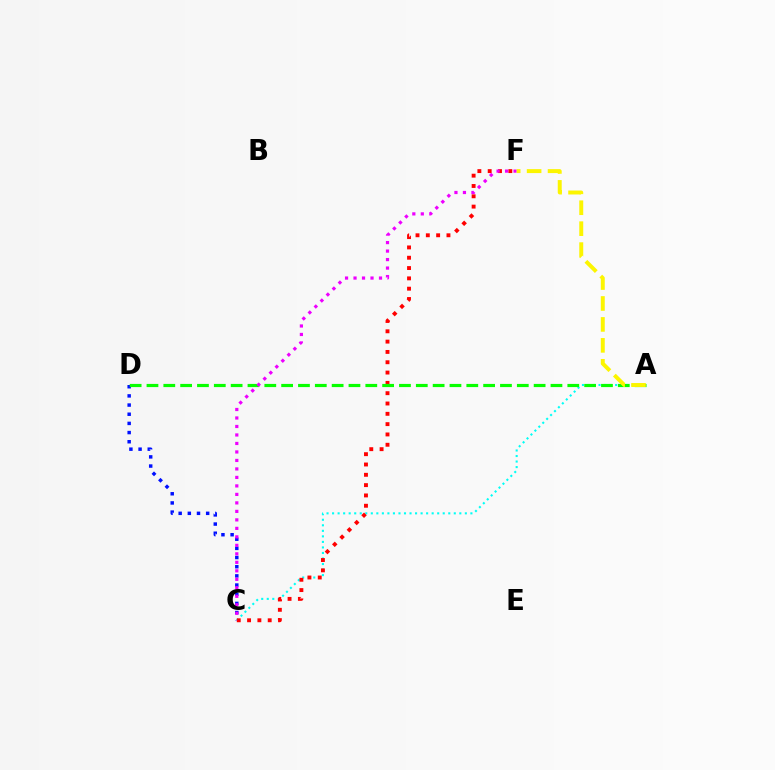{('A', 'C'): [{'color': '#00fff6', 'line_style': 'dotted', 'thickness': 1.5}], ('C', 'D'): [{'color': '#0010ff', 'line_style': 'dotted', 'thickness': 2.49}], ('C', 'F'): [{'color': '#ff0000', 'line_style': 'dotted', 'thickness': 2.8}, {'color': '#ee00ff', 'line_style': 'dotted', 'thickness': 2.31}], ('A', 'D'): [{'color': '#08ff00', 'line_style': 'dashed', 'thickness': 2.29}], ('A', 'F'): [{'color': '#fcf500', 'line_style': 'dashed', 'thickness': 2.84}]}